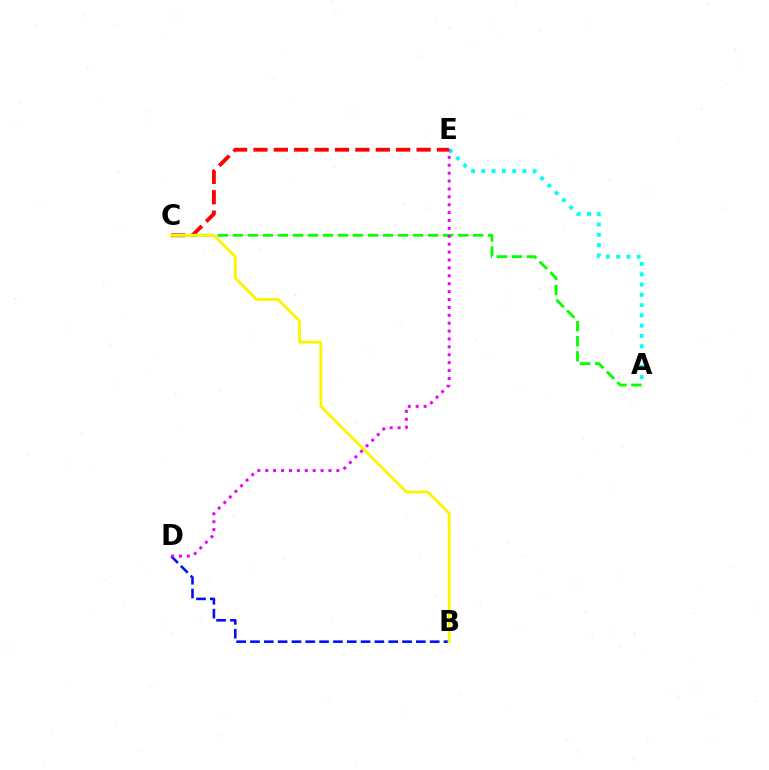{('A', 'E'): [{'color': '#00fff6', 'line_style': 'dotted', 'thickness': 2.79}], ('C', 'E'): [{'color': '#ff0000', 'line_style': 'dashed', 'thickness': 2.77}], ('B', 'D'): [{'color': '#0010ff', 'line_style': 'dashed', 'thickness': 1.88}], ('A', 'C'): [{'color': '#08ff00', 'line_style': 'dashed', 'thickness': 2.04}], ('B', 'C'): [{'color': '#fcf500', 'line_style': 'solid', 'thickness': 2.04}], ('D', 'E'): [{'color': '#ee00ff', 'line_style': 'dotted', 'thickness': 2.15}]}